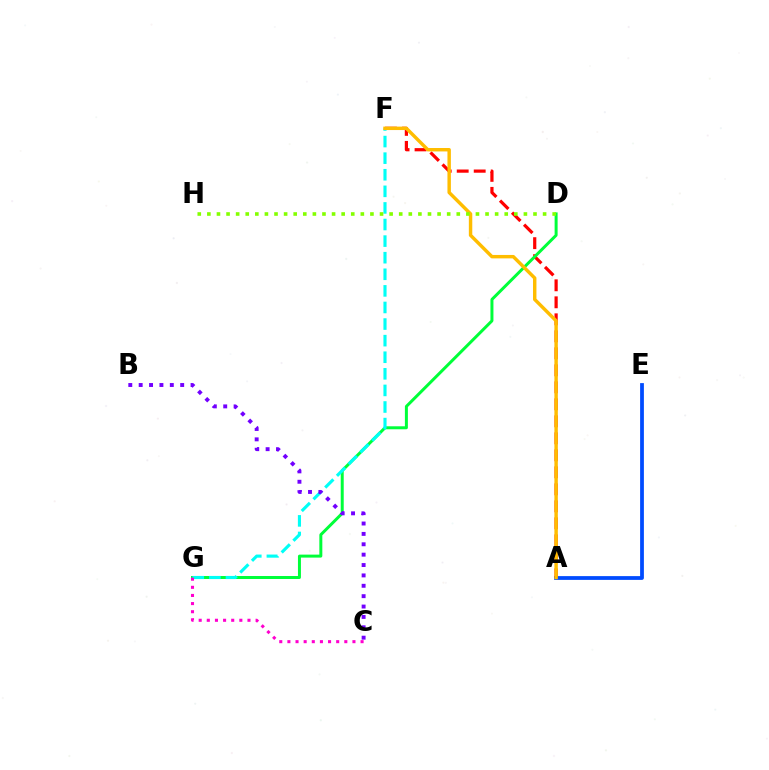{('A', 'E'): [{'color': '#004bff', 'line_style': 'solid', 'thickness': 2.72}], ('A', 'F'): [{'color': '#ff0000', 'line_style': 'dashed', 'thickness': 2.31}, {'color': '#ffbd00', 'line_style': 'solid', 'thickness': 2.47}], ('D', 'G'): [{'color': '#00ff39', 'line_style': 'solid', 'thickness': 2.15}], ('F', 'G'): [{'color': '#00fff6', 'line_style': 'dashed', 'thickness': 2.25}], ('C', 'G'): [{'color': '#ff00cf', 'line_style': 'dotted', 'thickness': 2.21}], ('D', 'H'): [{'color': '#84ff00', 'line_style': 'dotted', 'thickness': 2.61}], ('B', 'C'): [{'color': '#7200ff', 'line_style': 'dotted', 'thickness': 2.82}]}